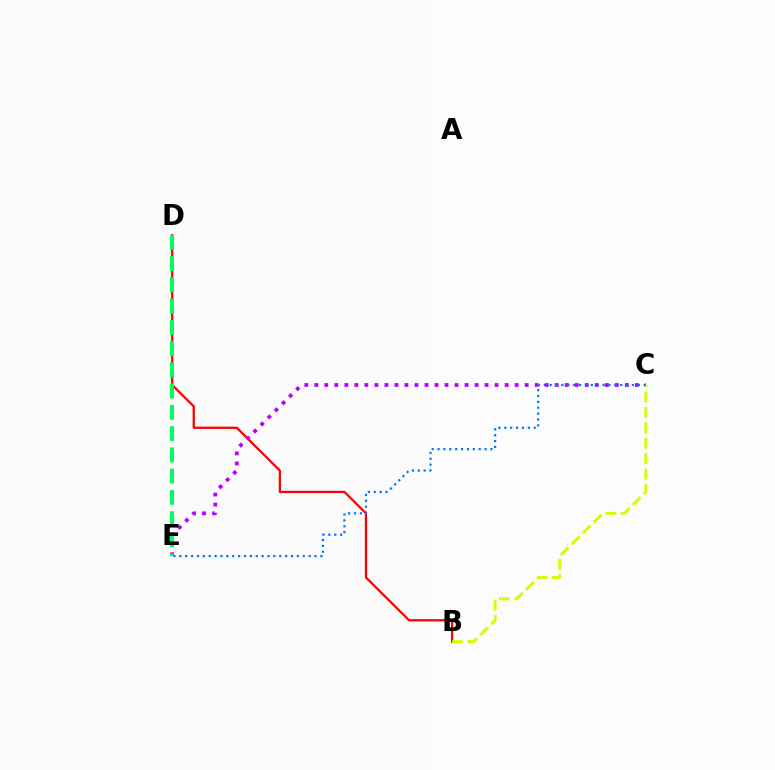{('B', 'D'): [{'color': '#ff0000', 'line_style': 'solid', 'thickness': 1.63}], ('C', 'E'): [{'color': '#b900ff', 'line_style': 'dotted', 'thickness': 2.72}, {'color': '#0074ff', 'line_style': 'dotted', 'thickness': 1.6}], ('D', 'E'): [{'color': '#00ff5c', 'line_style': 'dashed', 'thickness': 2.89}], ('B', 'C'): [{'color': '#d1ff00', 'line_style': 'dashed', 'thickness': 2.1}]}